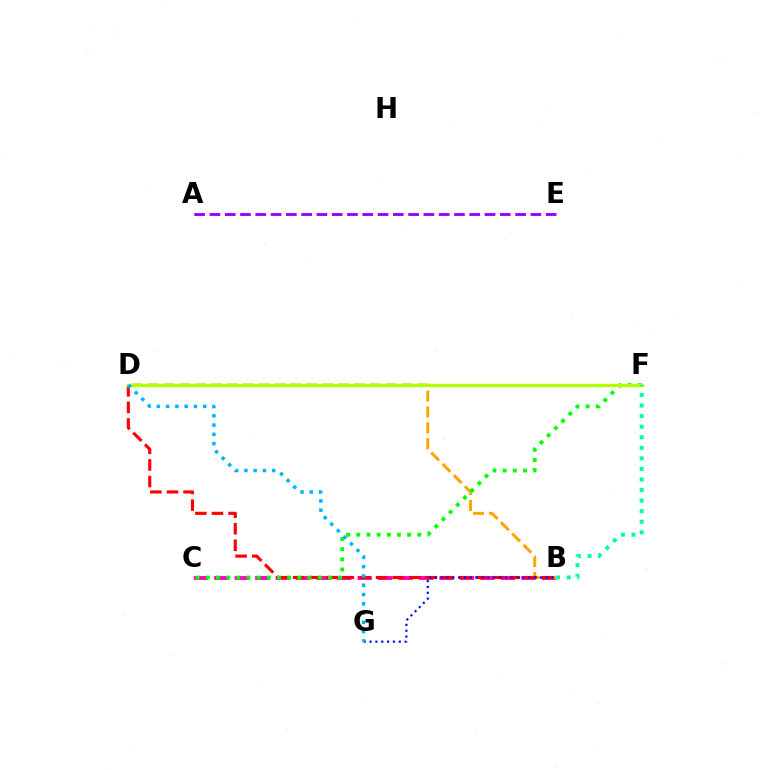{('B', 'C'): [{'color': '#ff00bd', 'line_style': 'dashed', 'thickness': 2.78}], ('B', 'D'): [{'color': '#ffa500', 'line_style': 'dashed', 'thickness': 2.16}, {'color': '#ff0000', 'line_style': 'dashed', 'thickness': 2.25}], ('A', 'E'): [{'color': '#9b00ff', 'line_style': 'dashed', 'thickness': 2.08}], ('C', 'F'): [{'color': '#08ff00', 'line_style': 'dotted', 'thickness': 2.76}], ('B', 'G'): [{'color': '#0010ff', 'line_style': 'dotted', 'thickness': 1.59}], ('D', 'F'): [{'color': '#b3ff00', 'line_style': 'solid', 'thickness': 2.39}], ('D', 'G'): [{'color': '#00b5ff', 'line_style': 'dotted', 'thickness': 2.52}], ('B', 'F'): [{'color': '#00ff9d', 'line_style': 'dotted', 'thickness': 2.87}]}